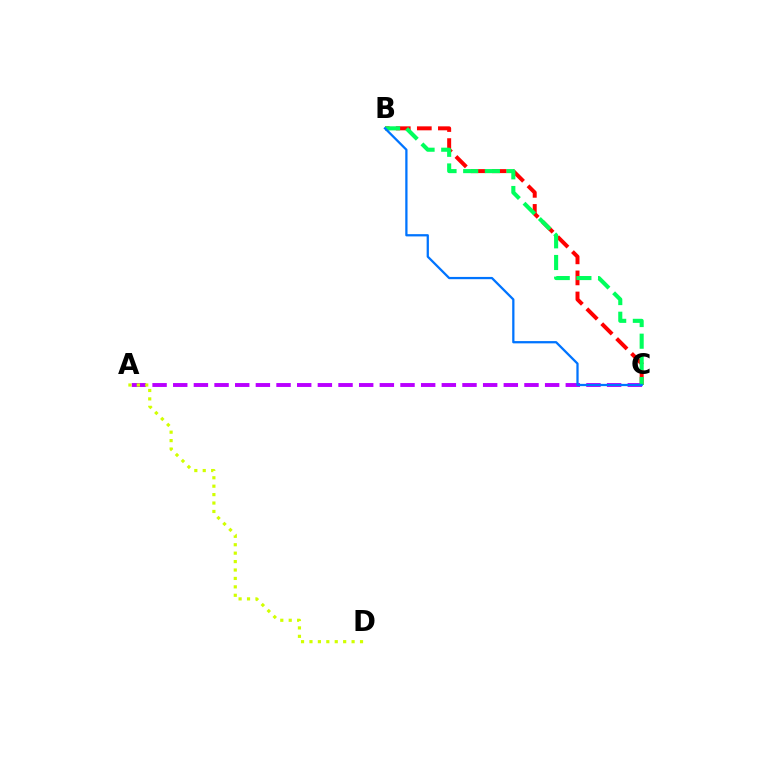{('B', 'C'): [{'color': '#ff0000', 'line_style': 'dashed', 'thickness': 2.86}, {'color': '#00ff5c', 'line_style': 'dashed', 'thickness': 2.94}, {'color': '#0074ff', 'line_style': 'solid', 'thickness': 1.63}], ('A', 'C'): [{'color': '#b900ff', 'line_style': 'dashed', 'thickness': 2.81}], ('A', 'D'): [{'color': '#d1ff00', 'line_style': 'dotted', 'thickness': 2.29}]}